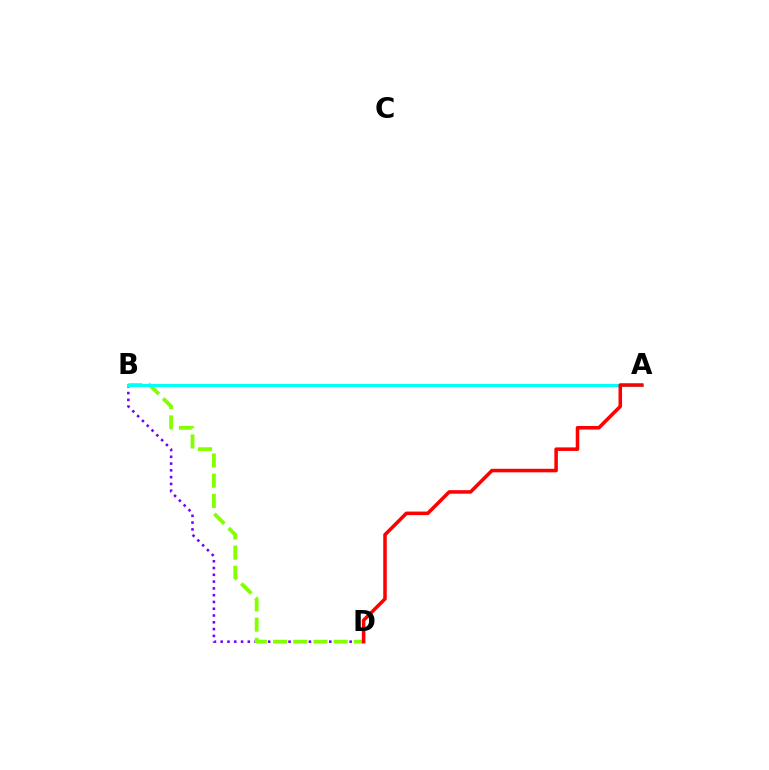{('B', 'D'): [{'color': '#7200ff', 'line_style': 'dotted', 'thickness': 1.84}, {'color': '#84ff00', 'line_style': 'dashed', 'thickness': 2.75}], ('A', 'B'): [{'color': '#00fff6', 'line_style': 'solid', 'thickness': 2.21}], ('A', 'D'): [{'color': '#ff0000', 'line_style': 'solid', 'thickness': 2.55}]}